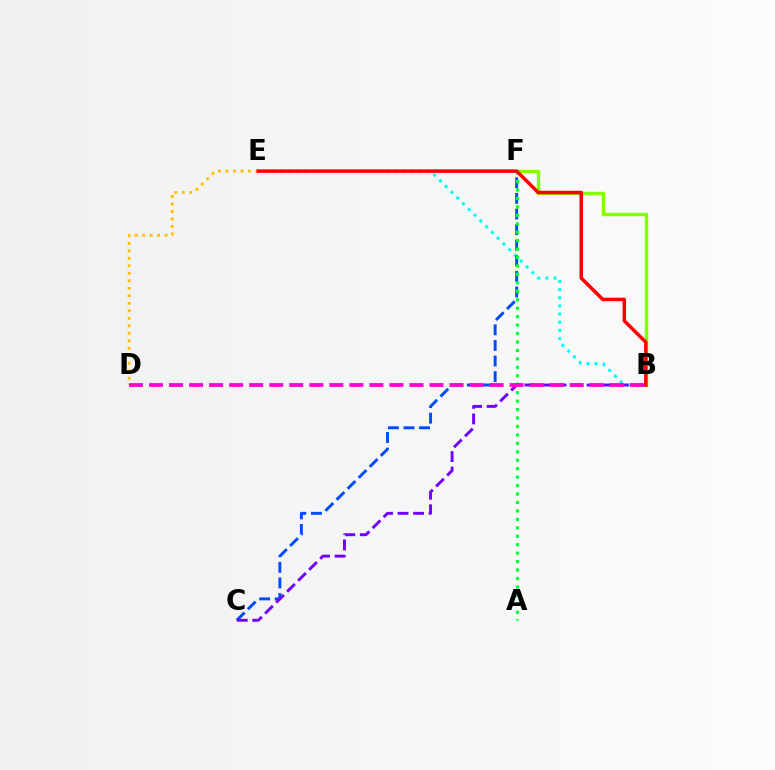{('D', 'E'): [{'color': '#ffbd00', 'line_style': 'dotted', 'thickness': 2.04}], ('B', 'E'): [{'color': '#00fff6', 'line_style': 'dotted', 'thickness': 2.21}, {'color': '#ff0000', 'line_style': 'solid', 'thickness': 2.52}], ('B', 'F'): [{'color': '#84ff00', 'line_style': 'solid', 'thickness': 2.46}], ('C', 'F'): [{'color': '#004bff', 'line_style': 'dashed', 'thickness': 2.12}], ('A', 'F'): [{'color': '#00ff39', 'line_style': 'dotted', 'thickness': 2.29}], ('B', 'C'): [{'color': '#7200ff', 'line_style': 'dashed', 'thickness': 2.11}], ('B', 'D'): [{'color': '#ff00cf', 'line_style': 'dashed', 'thickness': 2.72}]}